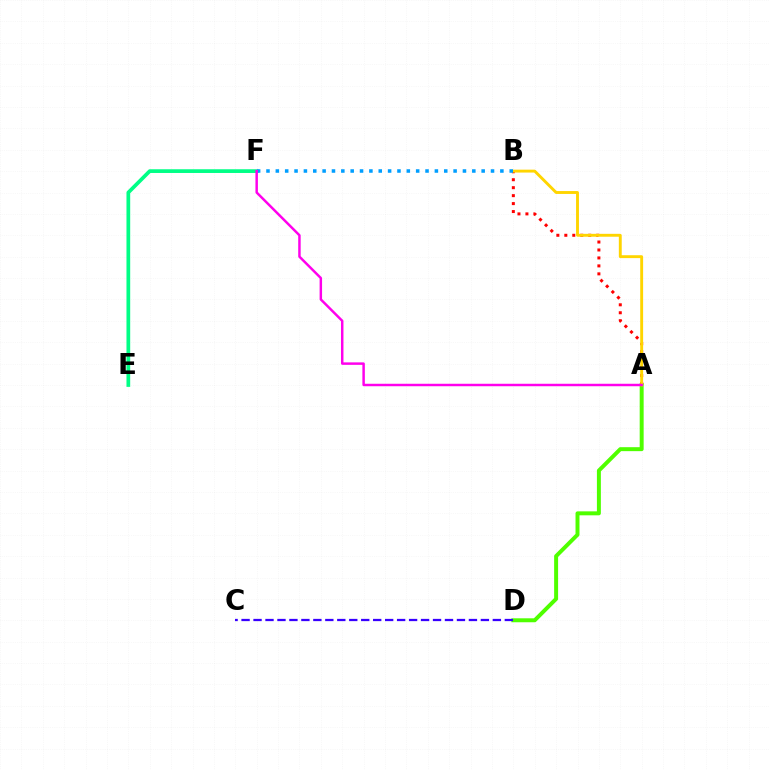{('A', 'D'): [{'color': '#4fff00', 'line_style': 'solid', 'thickness': 2.85}], ('C', 'D'): [{'color': '#3700ff', 'line_style': 'dashed', 'thickness': 1.63}], ('A', 'B'): [{'color': '#ff0000', 'line_style': 'dotted', 'thickness': 2.16}, {'color': '#ffd500', 'line_style': 'solid', 'thickness': 2.08}], ('E', 'F'): [{'color': '#00ff86', 'line_style': 'solid', 'thickness': 2.68}], ('B', 'F'): [{'color': '#009eff', 'line_style': 'dotted', 'thickness': 2.54}], ('A', 'F'): [{'color': '#ff00ed', 'line_style': 'solid', 'thickness': 1.78}]}